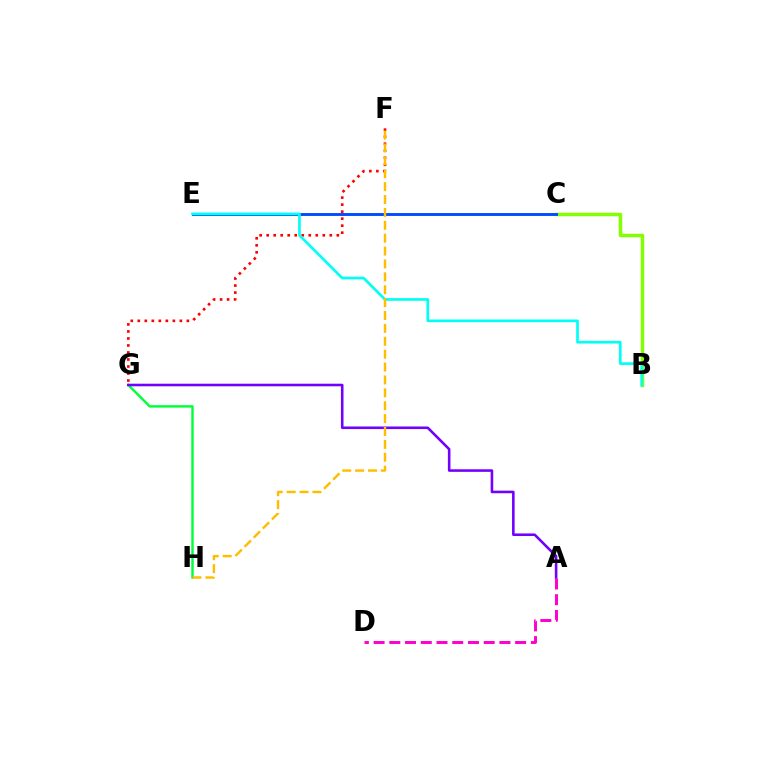{('G', 'H'): [{'color': '#00ff39', 'line_style': 'solid', 'thickness': 1.75}], ('A', 'G'): [{'color': '#7200ff', 'line_style': 'solid', 'thickness': 1.86}], ('B', 'C'): [{'color': '#84ff00', 'line_style': 'solid', 'thickness': 2.52}], ('A', 'D'): [{'color': '#ff00cf', 'line_style': 'dashed', 'thickness': 2.14}], ('C', 'E'): [{'color': '#004bff', 'line_style': 'solid', 'thickness': 2.08}], ('F', 'G'): [{'color': '#ff0000', 'line_style': 'dotted', 'thickness': 1.91}], ('B', 'E'): [{'color': '#00fff6', 'line_style': 'solid', 'thickness': 1.93}], ('F', 'H'): [{'color': '#ffbd00', 'line_style': 'dashed', 'thickness': 1.75}]}